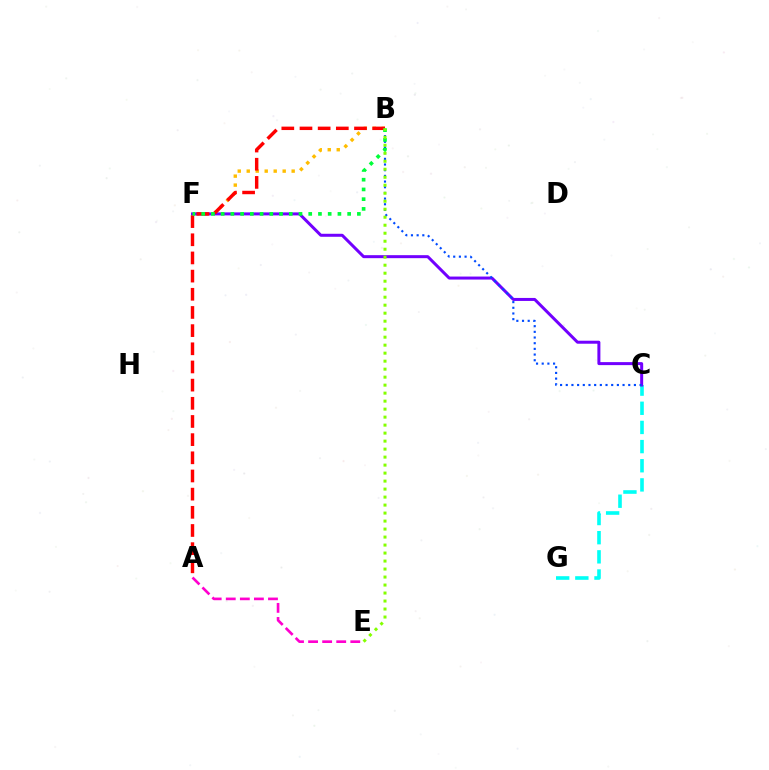{('B', 'F'): [{'color': '#ffbd00', 'line_style': 'dotted', 'thickness': 2.44}, {'color': '#00ff39', 'line_style': 'dotted', 'thickness': 2.64}], ('C', 'G'): [{'color': '#00fff6', 'line_style': 'dashed', 'thickness': 2.6}], ('C', 'F'): [{'color': '#7200ff', 'line_style': 'solid', 'thickness': 2.16}], ('B', 'C'): [{'color': '#004bff', 'line_style': 'dotted', 'thickness': 1.54}], ('A', 'B'): [{'color': '#ff0000', 'line_style': 'dashed', 'thickness': 2.47}], ('A', 'E'): [{'color': '#ff00cf', 'line_style': 'dashed', 'thickness': 1.91}], ('B', 'E'): [{'color': '#84ff00', 'line_style': 'dotted', 'thickness': 2.17}]}